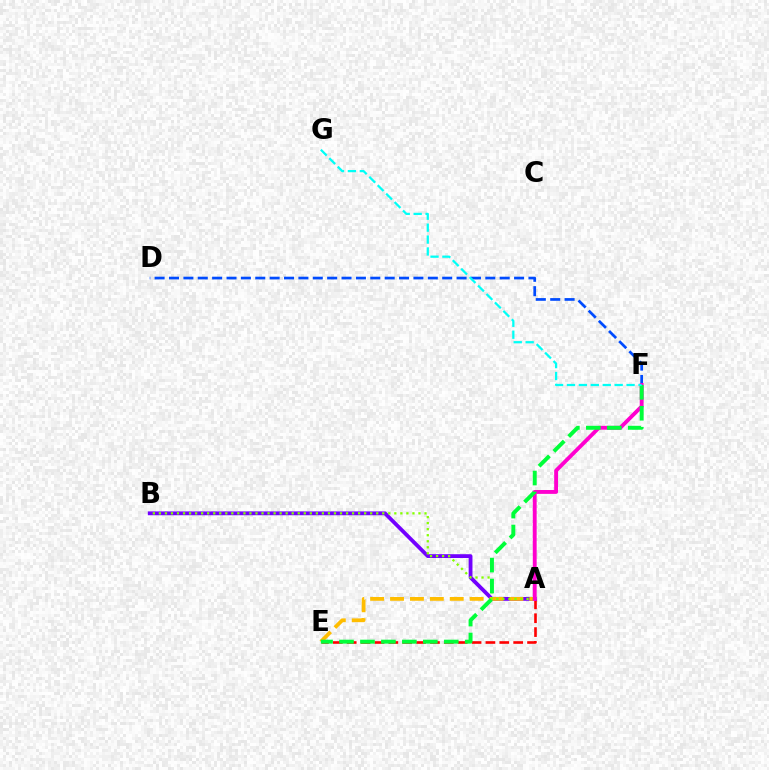{('D', 'F'): [{'color': '#004bff', 'line_style': 'dashed', 'thickness': 1.95}], ('A', 'E'): [{'color': '#ff0000', 'line_style': 'dashed', 'thickness': 1.88}, {'color': '#ffbd00', 'line_style': 'dashed', 'thickness': 2.7}], ('A', 'B'): [{'color': '#7200ff', 'line_style': 'solid', 'thickness': 2.74}, {'color': '#84ff00', 'line_style': 'dotted', 'thickness': 1.64}], ('A', 'F'): [{'color': '#ff00cf', 'line_style': 'solid', 'thickness': 2.78}], ('E', 'F'): [{'color': '#00ff39', 'line_style': 'dashed', 'thickness': 2.85}], ('F', 'G'): [{'color': '#00fff6', 'line_style': 'dashed', 'thickness': 1.62}]}